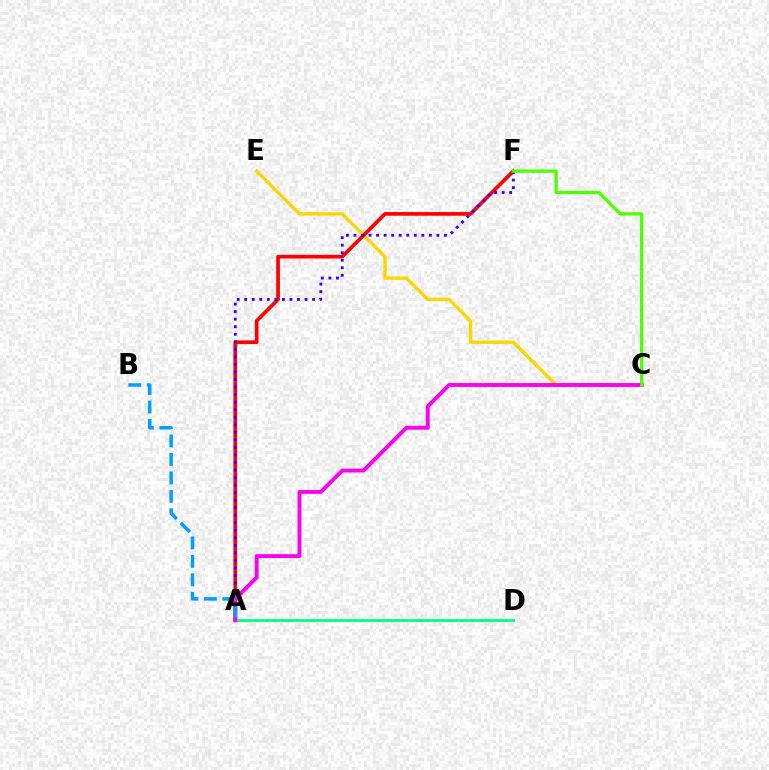{('C', 'E'): [{'color': '#ffd500', 'line_style': 'solid', 'thickness': 2.44}], ('A', 'F'): [{'color': '#ff0000', 'line_style': 'solid', 'thickness': 2.66}, {'color': '#3700ff', 'line_style': 'dotted', 'thickness': 2.05}], ('A', 'D'): [{'color': '#00ff86', 'line_style': 'solid', 'thickness': 2.05}], ('A', 'C'): [{'color': '#ff00ed', 'line_style': 'solid', 'thickness': 2.8}], ('C', 'F'): [{'color': '#4fff00', 'line_style': 'solid', 'thickness': 2.35}], ('A', 'B'): [{'color': '#009eff', 'line_style': 'dashed', 'thickness': 2.51}]}